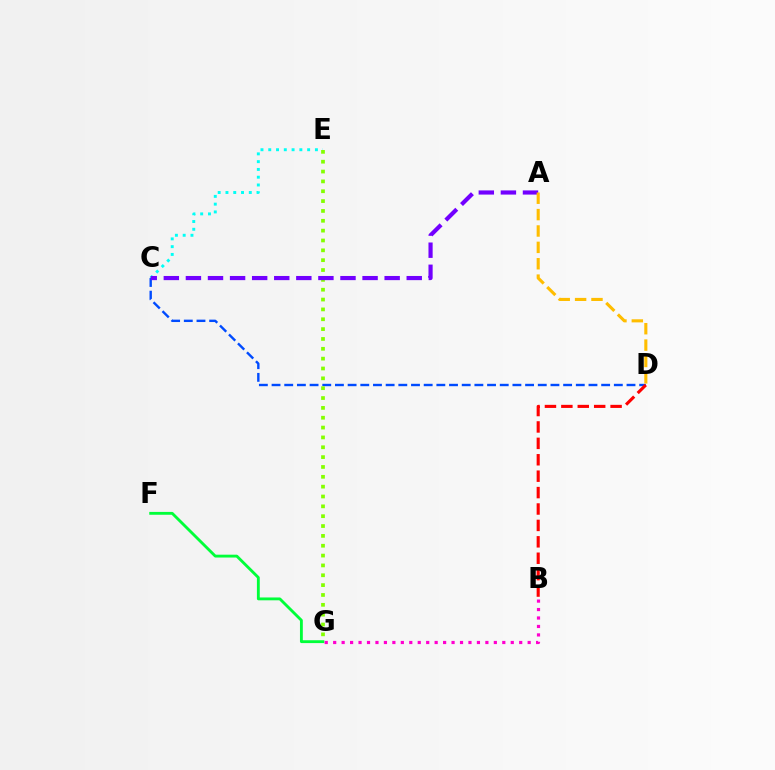{('C', 'E'): [{'color': '#00fff6', 'line_style': 'dotted', 'thickness': 2.11}], ('C', 'D'): [{'color': '#004bff', 'line_style': 'dashed', 'thickness': 1.72}], ('F', 'G'): [{'color': '#00ff39', 'line_style': 'solid', 'thickness': 2.05}], ('E', 'G'): [{'color': '#84ff00', 'line_style': 'dotted', 'thickness': 2.68}], ('B', 'D'): [{'color': '#ff0000', 'line_style': 'dashed', 'thickness': 2.23}], ('B', 'G'): [{'color': '#ff00cf', 'line_style': 'dotted', 'thickness': 2.3}], ('A', 'C'): [{'color': '#7200ff', 'line_style': 'dashed', 'thickness': 3.0}], ('A', 'D'): [{'color': '#ffbd00', 'line_style': 'dashed', 'thickness': 2.23}]}